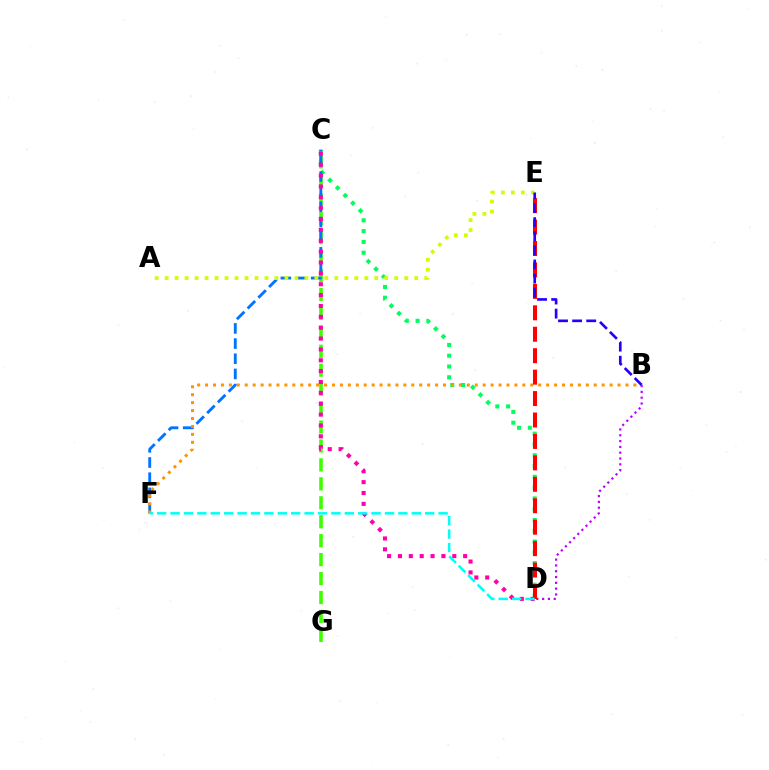{('C', 'D'): [{'color': '#00ff5c', 'line_style': 'dotted', 'thickness': 2.93}, {'color': '#ff00ac', 'line_style': 'dotted', 'thickness': 2.95}], ('C', 'G'): [{'color': '#3dff00', 'line_style': 'dashed', 'thickness': 2.57}], ('C', 'F'): [{'color': '#0074ff', 'line_style': 'dashed', 'thickness': 2.06}], ('B', 'D'): [{'color': '#b900ff', 'line_style': 'dotted', 'thickness': 1.58}], ('A', 'E'): [{'color': '#d1ff00', 'line_style': 'dotted', 'thickness': 2.71}], ('B', 'F'): [{'color': '#ff9400', 'line_style': 'dotted', 'thickness': 2.16}], ('D', 'E'): [{'color': '#ff0000', 'line_style': 'dashed', 'thickness': 2.91}], ('D', 'F'): [{'color': '#00fff6', 'line_style': 'dashed', 'thickness': 1.82}], ('B', 'E'): [{'color': '#2500ff', 'line_style': 'dashed', 'thickness': 1.92}]}